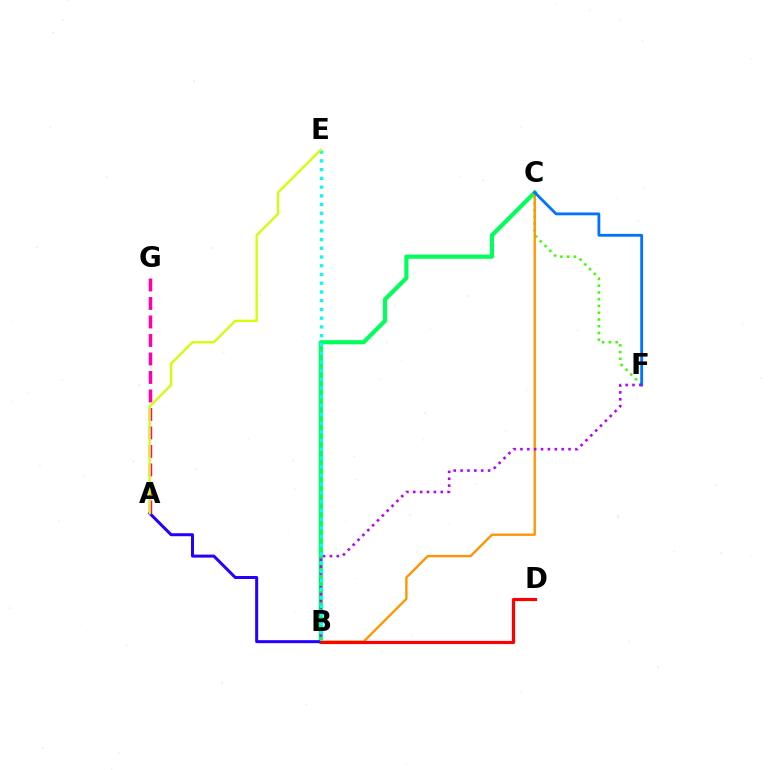{('B', 'C'): [{'color': '#00ff5c', 'line_style': 'solid', 'thickness': 2.99}, {'color': '#ff9400', 'line_style': 'solid', 'thickness': 1.68}], ('C', 'F'): [{'color': '#3dff00', 'line_style': 'dotted', 'thickness': 1.83}, {'color': '#0074ff', 'line_style': 'solid', 'thickness': 2.03}], ('B', 'F'): [{'color': '#b900ff', 'line_style': 'dotted', 'thickness': 1.87}], ('A', 'B'): [{'color': '#2500ff', 'line_style': 'solid', 'thickness': 2.16}], ('B', 'E'): [{'color': '#00fff6', 'line_style': 'dotted', 'thickness': 2.37}], ('B', 'D'): [{'color': '#ff0000', 'line_style': 'solid', 'thickness': 2.28}], ('A', 'G'): [{'color': '#ff00ac', 'line_style': 'dashed', 'thickness': 2.51}], ('A', 'E'): [{'color': '#d1ff00', 'line_style': 'solid', 'thickness': 1.62}]}